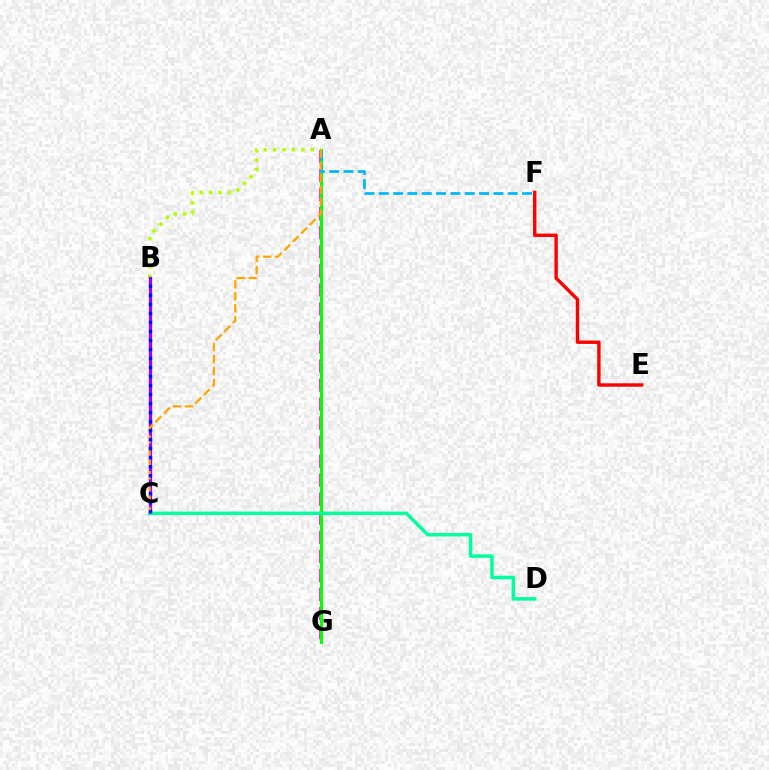{('A', 'G'): [{'color': '#ff00bd', 'line_style': 'dashed', 'thickness': 2.59}, {'color': '#08ff00', 'line_style': 'solid', 'thickness': 2.18}], ('A', 'F'): [{'color': '#00b5ff', 'line_style': 'dashed', 'thickness': 1.95}], ('E', 'F'): [{'color': '#ff0000', 'line_style': 'solid', 'thickness': 2.45}], ('A', 'B'): [{'color': '#b3ff00', 'line_style': 'dotted', 'thickness': 2.56}], ('B', 'C'): [{'color': '#9b00ff', 'line_style': 'solid', 'thickness': 2.32}, {'color': '#0010ff', 'line_style': 'dotted', 'thickness': 2.45}], ('C', 'D'): [{'color': '#00ff9d', 'line_style': 'solid', 'thickness': 2.51}], ('A', 'C'): [{'color': '#ffa500', 'line_style': 'dashed', 'thickness': 1.62}]}